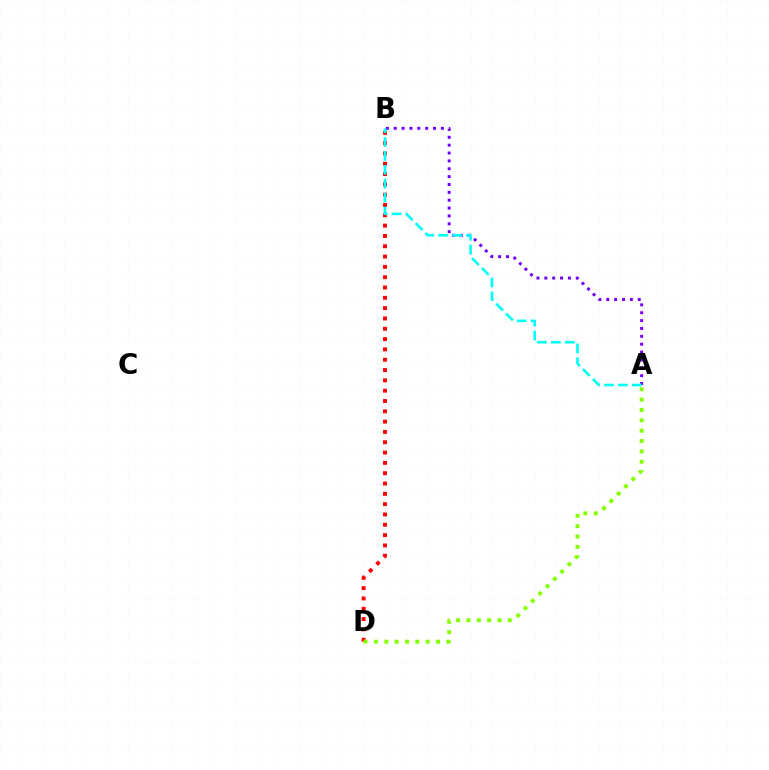{('B', 'D'): [{'color': '#ff0000', 'line_style': 'dotted', 'thickness': 2.8}], ('A', 'D'): [{'color': '#84ff00', 'line_style': 'dotted', 'thickness': 2.81}], ('A', 'B'): [{'color': '#7200ff', 'line_style': 'dotted', 'thickness': 2.14}, {'color': '#00fff6', 'line_style': 'dashed', 'thickness': 1.89}]}